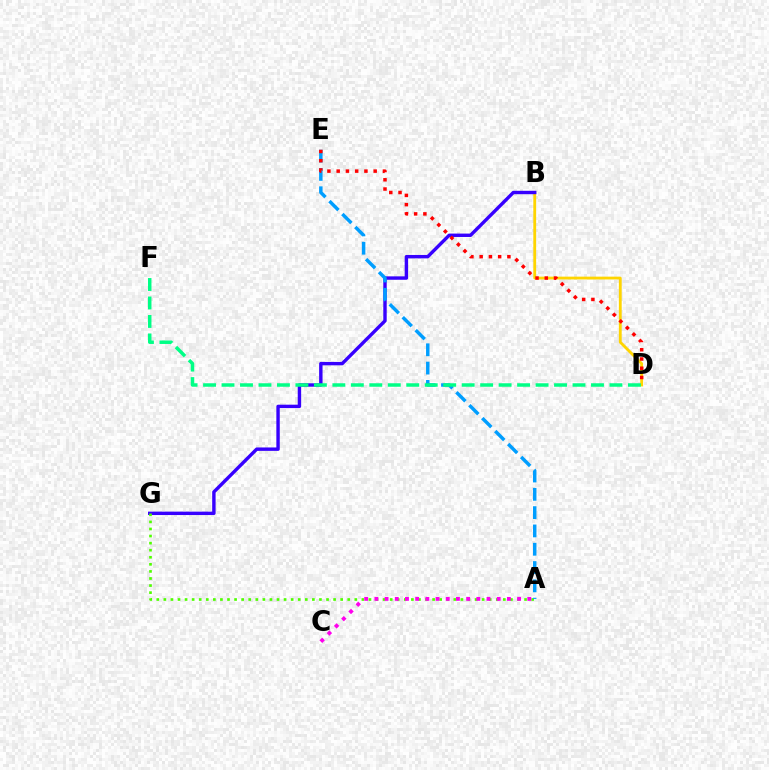{('B', 'D'): [{'color': '#ffd500', 'line_style': 'solid', 'thickness': 2.04}], ('B', 'G'): [{'color': '#3700ff', 'line_style': 'solid', 'thickness': 2.45}], ('A', 'G'): [{'color': '#4fff00', 'line_style': 'dotted', 'thickness': 1.92}], ('A', 'C'): [{'color': '#ff00ed', 'line_style': 'dotted', 'thickness': 2.77}], ('A', 'E'): [{'color': '#009eff', 'line_style': 'dashed', 'thickness': 2.49}], ('D', 'F'): [{'color': '#00ff86', 'line_style': 'dashed', 'thickness': 2.51}], ('D', 'E'): [{'color': '#ff0000', 'line_style': 'dotted', 'thickness': 2.51}]}